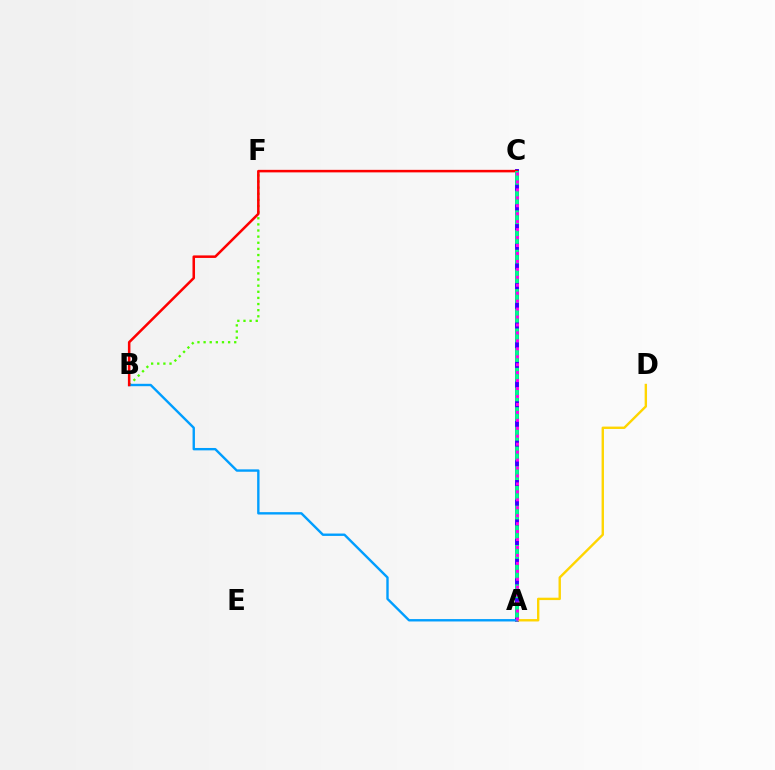{('A', 'C'): [{'color': '#3700ff', 'line_style': 'solid', 'thickness': 2.82}, {'color': '#00ff86', 'line_style': 'dashed', 'thickness': 2.67}, {'color': '#ff00ed', 'line_style': 'dotted', 'thickness': 2.16}], ('B', 'F'): [{'color': '#4fff00', 'line_style': 'dotted', 'thickness': 1.66}], ('A', 'D'): [{'color': '#ffd500', 'line_style': 'solid', 'thickness': 1.72}], ('A', 'B'): [{'color': '#009eff', 'line_style': 'solid', 'thickness': 1.72}], ('B', 'C'): [{'color': '#ff0000', 'line_style': 'solid', 'thickness': 1.82}]}